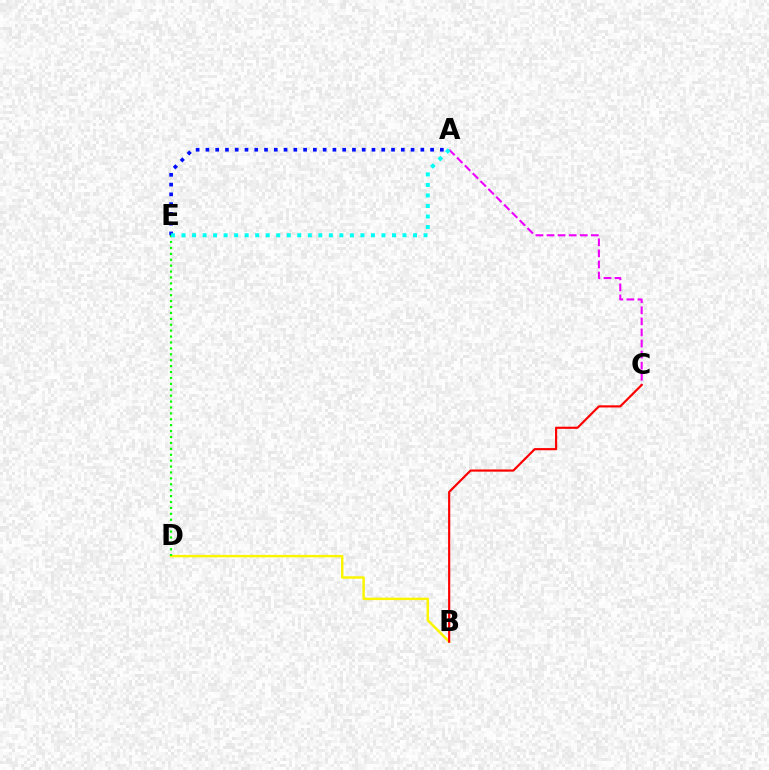{('B', 'D'): [{'color': '#fcf500', 'line_style': 'solid', 'thickness': 1.77}], ('D', 'E'): [{'color': '#08ff00', 'line_style': 'dotted', 'thickness': 1.61}], ('A', 'E'): [{'color': '#0010ff', 'line_style': 'dotted', 'thickness': 2.65}, {'color': '#00fff6', 'line_style': 'dotted', 'thickness': 2.86}], ('A', 'C'): [{'color': '#ee00ff', 'line_style': 'dashed', 'thickness': 1.5}], ('B', 'C'): [{'color': '#ff0000', 'line_style': 'solid', 'thickness': 1.56}]}